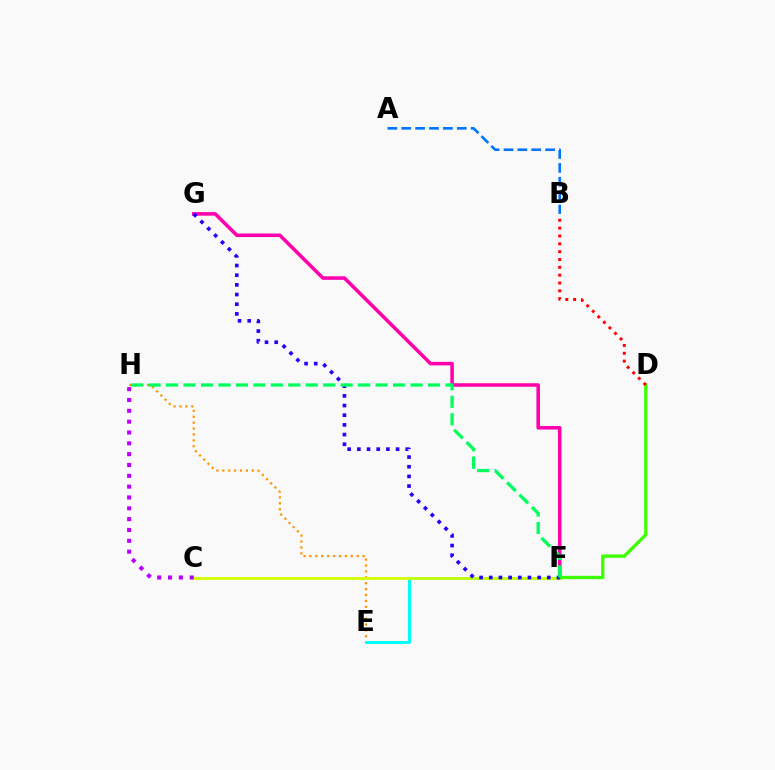{('A', 'B'): [{'color': '#0074ff', 'line_style': 'dashed', 'thickness': 1.89}], ('E', 'H'): [{'color': '#ff9400', 'line_style': 'dotted', 'thickness': 1.6}], ('E', 'F'): [{'color': '#00fff6', 'line_style': 'solid', 'thickness': 2.14}], ('C', 'F'): [{'color': '#d1ff00', 'line_style': 'solid', 'thickness': 2.0}], ('F', 'G'): [{'color': '#ff00ac', 'line_style': 'solid', 'thickness': 2.55}, {'color': '#2500ff', 'line_style': 'dotted', 'thickness': 2.63}], ('C', 'H'): [{'color': '#b900ff', 'line_style': 'dotted', 'thickness': 2.94}], ('D', 'F'): [{'color': '#3dff00', 'line_style': 'solid', 'thickness': 2.4}], ('B', 'D'): [{'color': '#ff0000', 'line_style': 'dotted', 'thickness': 2.13}], ('F', 'H'): [{'color': '#00ff5c', 'line_style': 'dashed', 'thickness': 2.37}]}